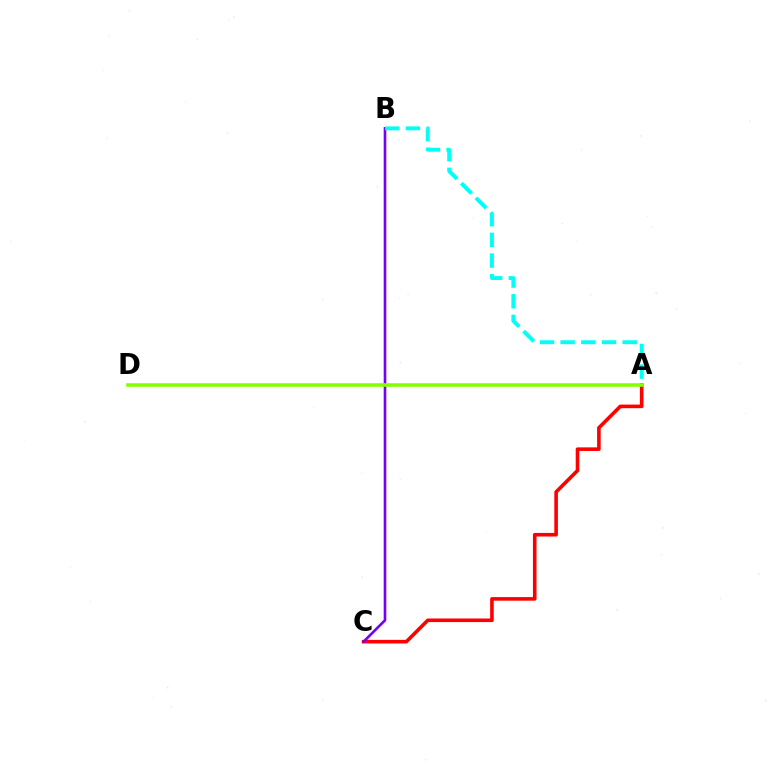{('A', 'C'): [{'color': '#ff0000', 'line_style': 'solid', 'thickness': 2.59}], ('B', 'C'): [{'color': '#7200ff', 'line_style': 'solid', 'thickness': 1.89}], ('A', 'D'): [{'color': '#84ff00', 'line_style': 'solid', 'thickness': 2.56}], ('A', 'B'): [{'color': '#00fff6', 'line_style': 'dashed', 'thickness': 2.81}]}